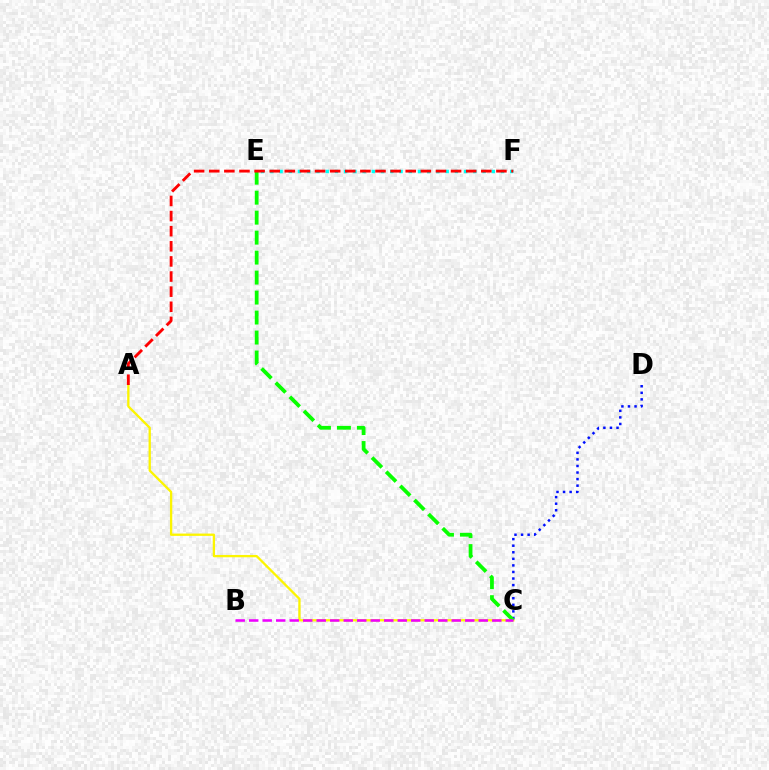{('E', 'F'): [{'color': '#00fff6', 'line_style': 'dotted', 'thickness': 2.51}], ('A', 'C'): [{'color': '#fcf500', 'line_style': 'solid', 'thickness': 1.66}], ('C', 'D'): [{'color': '#0010ff', 'line_style': 'dotted', 'thickness': 1.78}], ('C', 'E'): [{'color': '#08ff00', 'line_style': 'dashed', 'thickness': 2.71}], ('A', 'F'): [{'color': '#ff0000', 'line_style': 'dashed', 'thickness': 2.05}], ('B', 'C'): [{'color': '#ee00ff', 'line_style': 'dashed', 'thickness': 1.83}]}